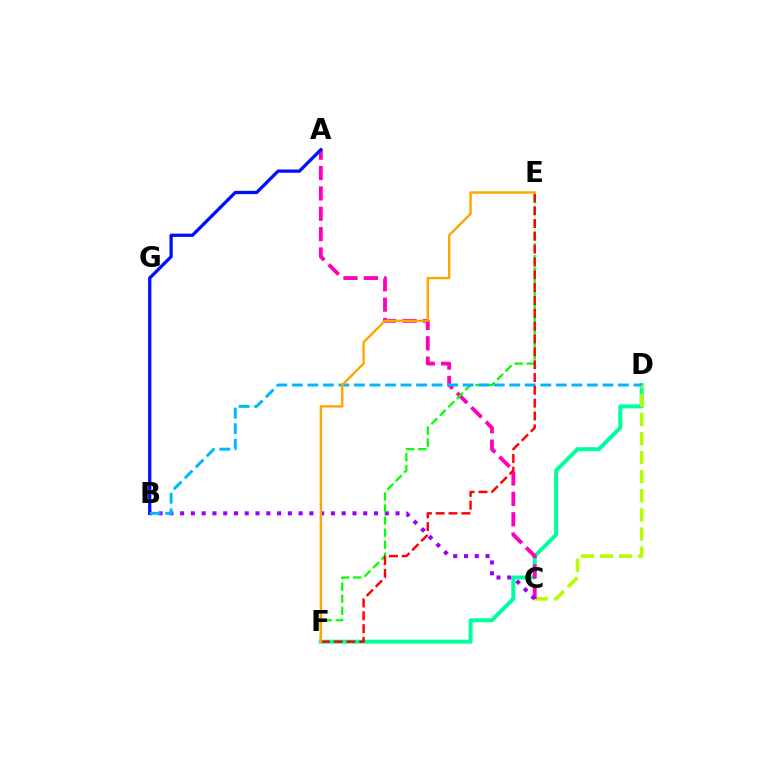{('D', 'F'): [{'color': '#00ff9d', 'line_style': 'solid', 'thickness': 2.88}], ('C', 'D'): [{'color': '#b3ff00', 'line_style': 'dashed', 'thickness': 2.59}], ('A', 'C'): [{'color': '#ff00bd', 'line_style': 'dashed', 'thickness': 2.77}], ('B', 'C'): [{'color': '#9b00ff', 'line_style': 'dotted', 'thickness': 2.93}], ('A', 'B'): [{'color': '#0010ff', 'line_style': 'solid', 'thickness': 2.36}], ('E', 'F'): [{'color': '#08ff00', 'line_style': 'dashed', 'thickness': 1.63}, {'color': '#ff0000', 'line_style': 'dashed', 'thickness': 1.74}, {'color': '#ffa500', 'line_style': 'solid', 'thickness': 1.73}], ('B', 'D'): [{'color': '#00b5ff', 'line_style': 'dashed', 'thickness': 2.11}]}